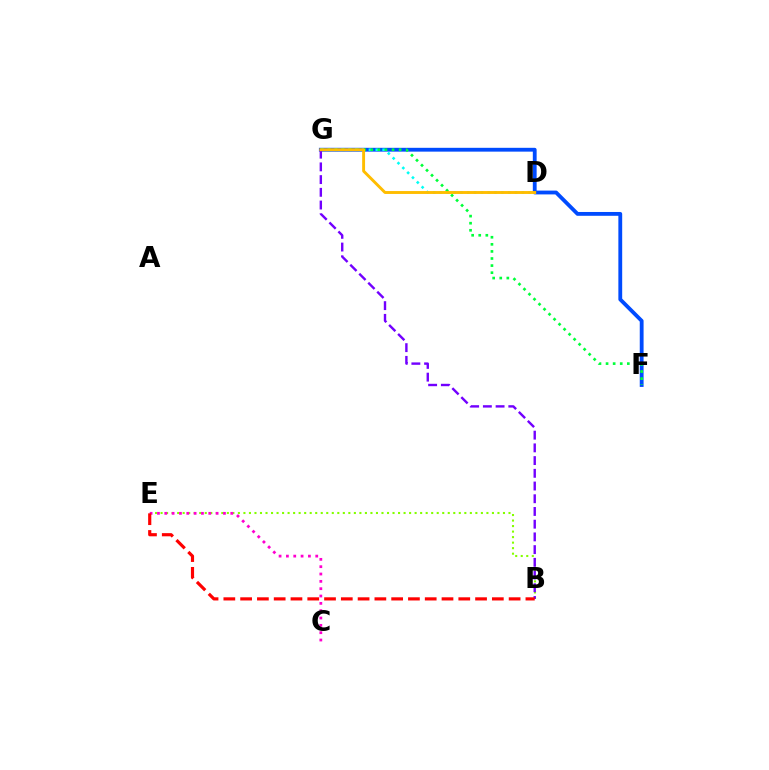{('F', 'G'): [{'color': '#004bff', 'line_style': 'solid', 'thickness': 2.75}, {'color': '#00ff39', 'line_style': 'dotted', 'thickness': 1.93}], ('B', 'E'): [{'color': '#84ff00', 'line_style': 'dotted', 'thickness': 1.5}, {'color': '#ff0000', 'line_style': 'dashed', 'thickness': 2.28}], ('D', 'G'): [{'color': '#00fff6', 'line_style': 'dotted', 'thickness': 1.85}, {'color': '#ffbd00', 'line_style': 'solid', 'thickness': 2.09}], ('C', 'E'): [{'color': '#ff00cf', 'line_style': 'dotted', 'thickness': 1.99}], ('B', 'G'): [{'color': '#7200ff', 'line_style': 'dashed', 'thickness': 1.73}]}